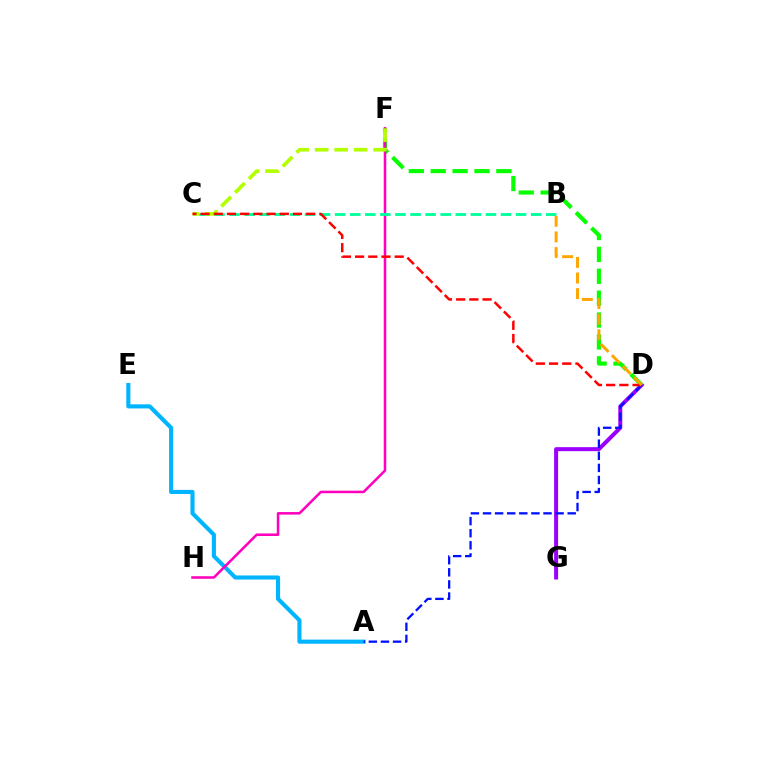{('A', 'E'): [{'color': '#00b5ff', 'line_style': 'solid', 'thickness': 2.95}], ('D', 'G'): [{'color': '#9b00ff', 'line_style': 'solid', 'thickness': 2.88}], ('D', 'F'): [{'color': '#08ff00', 'line_style': 'dashed', 'thickness': 2.97}], ('F', 'H'): [{'color': '#ff00bd', 'line_style': 'solid', 'thickness': 1.83}], ('A', 'D'): [{'color': '#0010ff', 'line_style': 'dashed', 'thickness': 1.64}], ('B', 'C'): [{'color': '#00ff9d', 'line_style': 'dashed', 'thickness': 2.05}], ('C', 'F'): [{'color': '#b3ff00', 'line_style': 'dashed', 'thickness': 2.65}], ('C', 'D'): [{'color': '#ff0000', 'line_style': 'dashed', 'thickness': 1.79}], ('B', 'D'): [{'color': '#ffa500', 'line_style': 'dashed', 'thickness': 2.12}]}